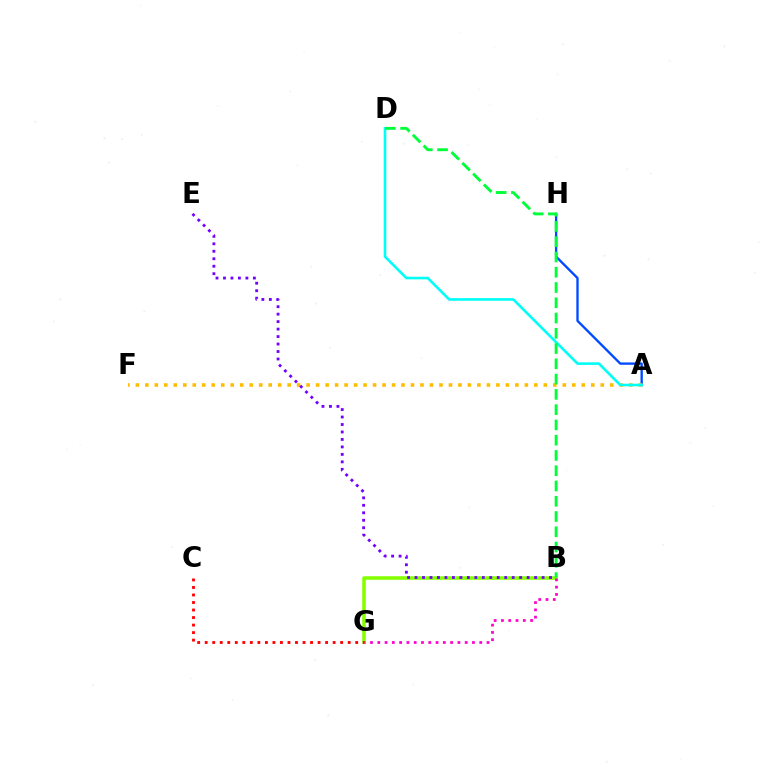{('A', 'H'): [{'color': '#004bff', 'line_style': 'solid', 'thickness': 1.69}], ('B', 'G'): [{'color': '#84ff00', 'line_style': 'solid', 'thickness': 2.54}, {'color': '#ff00cf', 'line_style': 'dotted', 'thickness': 1.98}], ('A', 'F'): [{'color': '#ffbd00', 'line_style': 'dotted', 'thickness': 2.58}], ('A', 'D'): [{'color': '#00fff6', 'line_style': 'solid', 'thickness': 1.88}], ('B', 'D'): [{'color': '#00ff39', 'line_style': 'dashed', 'thickness': 2.07}], ('C', 'G'): [{'color': '#ff0000', 'line_style': 'dotted', 'thickness': 2.04}], ('B', 'E'): [{'color': '#7200ff', 'line_style': 'dotted', 'thickness': 2.03}]}